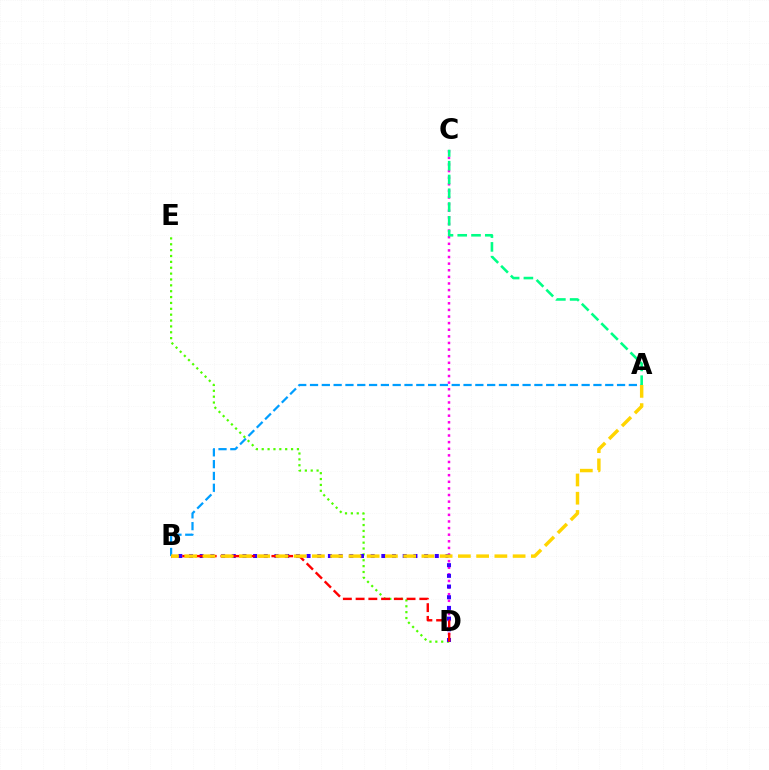{('D', 'E'): [{'color': '#4fff00', 'line_style': 'dotted', 'thickness': 1.59}], ('C', 'D'): [{'color': '#ff00ed', 'line_style': 'dotted', 'thickness': 1.8}], ('B', 'D'): [{'color': '#3700ff', 'line_style': 'dotted', 'thickness': 2.9}, {'color': '#ff0000', 'line_style': 'dashed', 'thickness': 1.73}], ('A', 'B'): [{'color': '#009eff', 'line_style': 'dashed', 'thickness': 1.6}, {'color': '#ffd500', 'line_style': 'dashed', 'thickness': 2.48}], ('A', 'C'): [{'color': '#00ff86', 'line_style': 'dashed', 'thickness': 1.87}]}